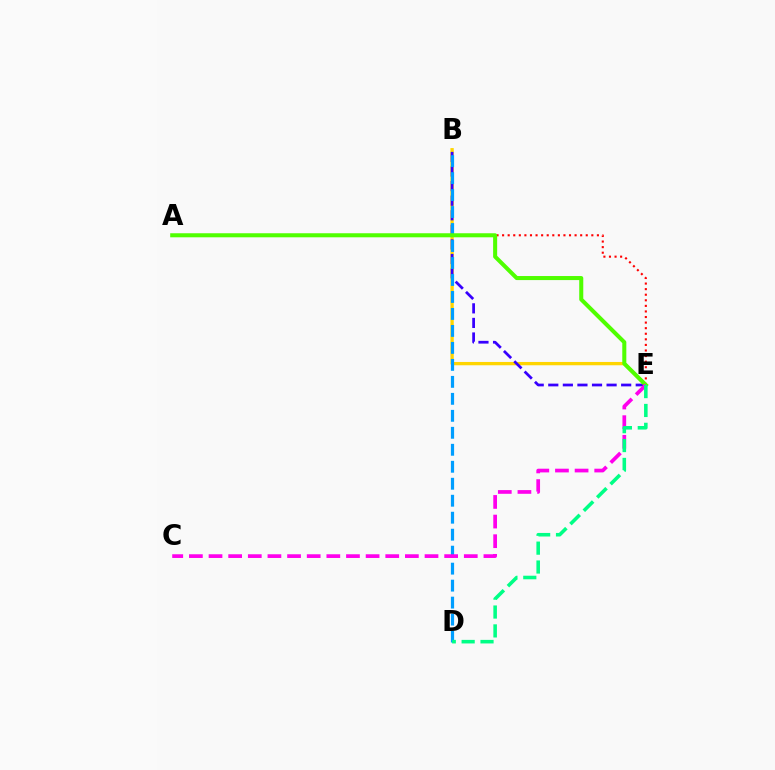{('B', 'E'): [{'color': '#ffd500', 'line_style': 'solid', 'thickness': 2.38}, {'color': '#3700ff', 'line_style': 'dashed', 'thickness': 1.98}], ('B', 'D'): [{'color': '#009eff', 'line_style': 'dashed', 'thickness': 2.31}], ('A', 'E'): [{'color': '#ff0000', 'line_style': 'dotted', 'thickness': 1.52}, {'color': '#4fff00', 'line_style': 'solid', 'thickness': 2.91}], ('C', 'E'): [{'color': '#ff00ed', 'line_style': 'dashed', 'thickness': 2.67}], ('D', 'E'): [{'color': '#00ff86', 'line_style': 'dashed', 'thickness': 2.56}]}